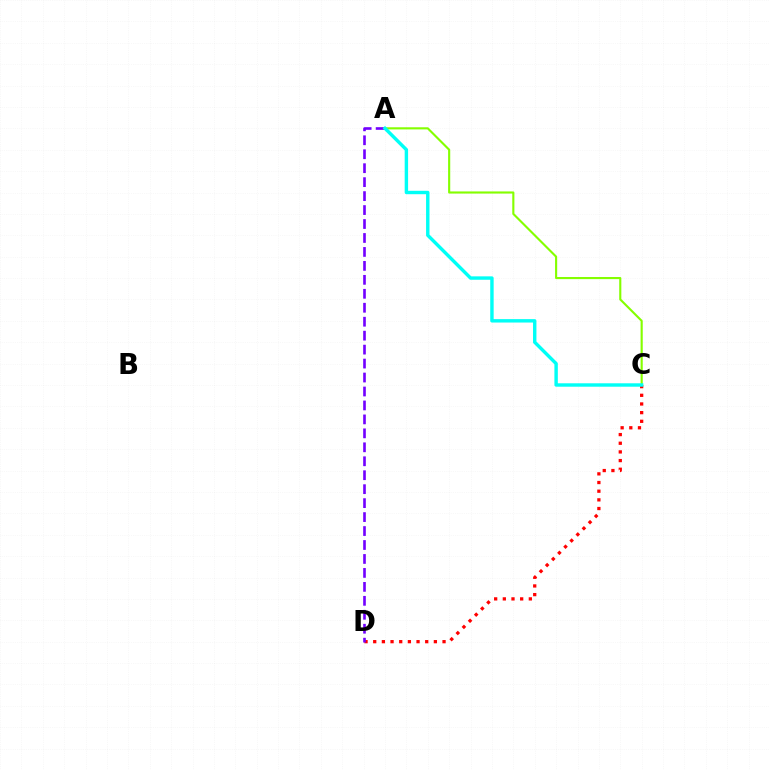{('C', 'D'): [{'color': '#ff0000', 'line_style': 'dotted', 'thickness': 2.35}], ('A', 'D'): [{'color': '#7200ff', 'line_style': 'dashed', 'thickness': 1.9}], ('A', 'C'): [{'color': '#84ff00', 'line_style': 'solid', 'thickness': 1.53}, {'color': '#00fff6', 'line_style': 'solid', 'thickness': 2.46}]}